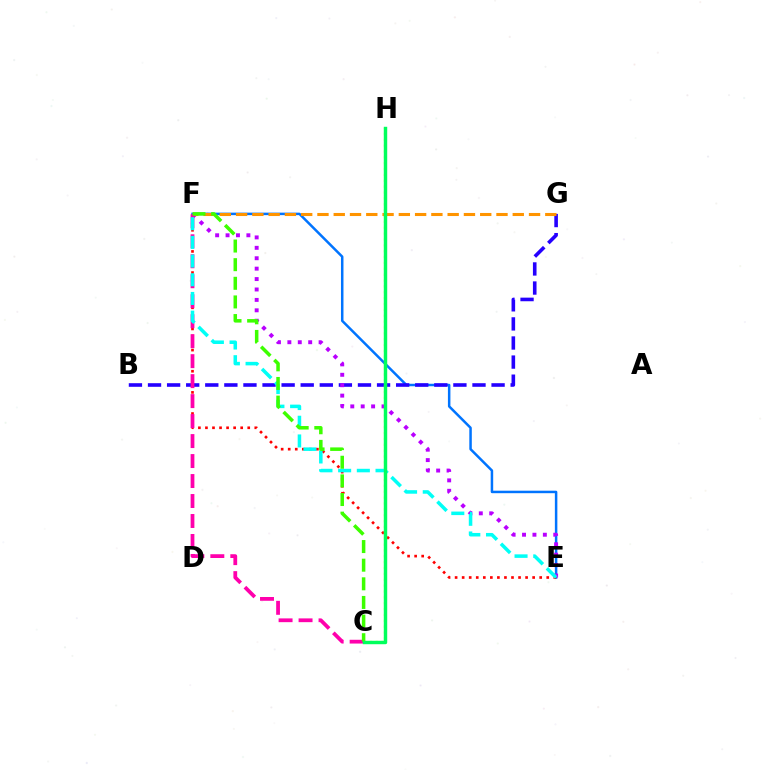{('E', 'F'): [{'color': '#0074ff', 'line_style': 'solid', 'thickness': 1.8}, {'color': '#b900ff', 'line_style': 'dotted', 'thickness': 2.83}, {'color': '#ff0000', 'line_style': 'dotted', 'thickness': 1.91}, {'color': '#00fff6', 'line_style': 'dashed', 'thickness': 2.54}], ('B', 'G'): [{'color': '#2500ff', 'line_style': 'dashed', 'thickness': 2.59}], ('F', 'G'): [{'color': '#ff9400', 'line_style': 'dashed', 'thickness': 2.21}], ('C', 'F'): [{'color': '#ff00ac', 'line_style': 'dashed', 'thickness': 2.71}, {'color': '#3dff00', 'line_style': 'dashed', 'thickness': 2.53}], ('C', 'H'): [{'color': '#d1ff00', 'line_style': 'dotted', 'thickness': 1.59}, {'color': '#00ff5c', 'line_style': 'solid', 'thickness': 2.47}]}